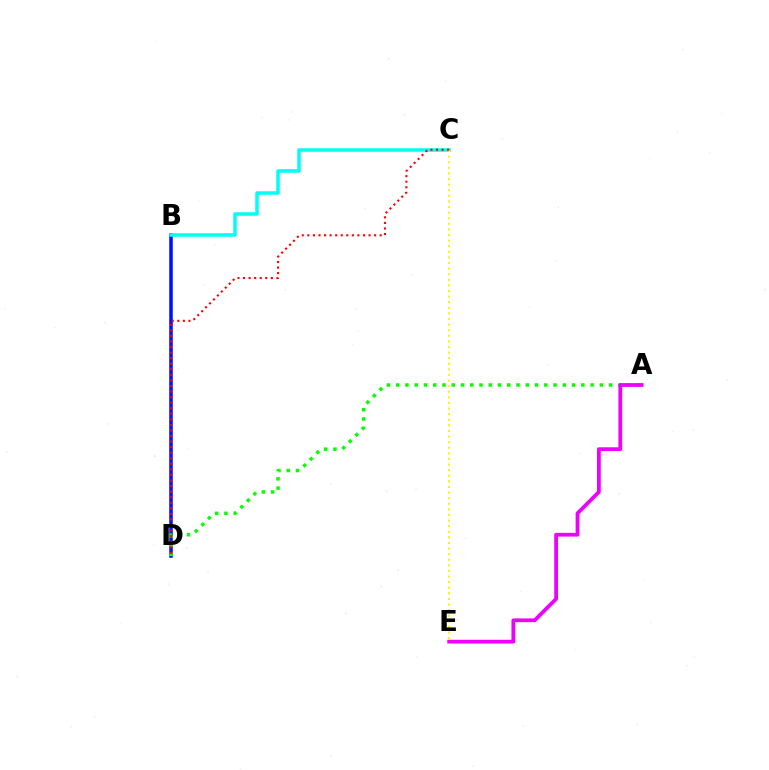{('B', 'D'): [{'color': '#0010ff', 'line_style': 'solid', 'thickness': 2.55}], ('B', 'C'): [{'color': '#00fff6', 'line_style': 'solid', 'thickness': 2.52}], ('A', 'D'): [{'color': '#08ff00', 'line_style': 'dotted', 'thickness': 2.52}], ('C', 'E'): [{'color': '#fcf500', 'line_style': 'dotted', 'thickness': 1.52}], ('A', 'E'): [{'color': '#ee00ff', 'line_style': 'solid', 'thickness': 2.7}], ('C', 'D'): [{'color': '#ff0000', 'line_style': 'dotted', 'thickness': 1.51}]}